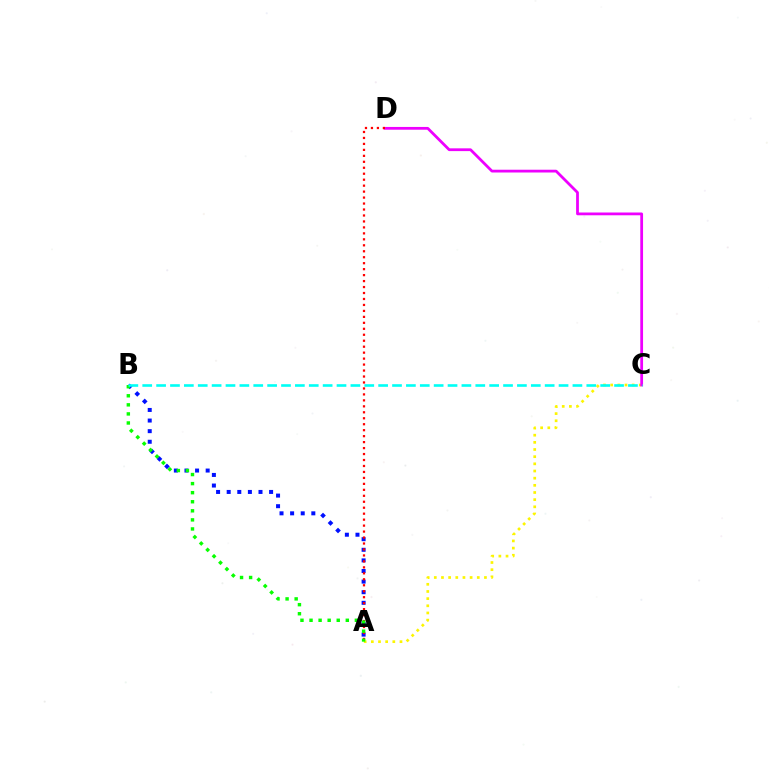{('A', 'C'): [{'color': '#fcf500', 'line_style': 'dotted', 'thickness': 1.95}], ('A', 'B'): [{'color': '#0010ff', 'line_style': 'dotted', 'thickness': 2.88}, {'color': '#08ff00', 'line_style': 'dotted', 'thickness': 2.46}], ('C', 'D'): [{'color': '#ee00ff', 'line_style': 'solid', 'thickness': 2.0}], ('A', 'D'): [{'color': '#ff0000', 'line_style': 'dotted', 'thickness': 1.62}], ('B', 'C'): [{'color': '#00fff6', 'line_style': 'dashed', 'thickness': 1.89}]}